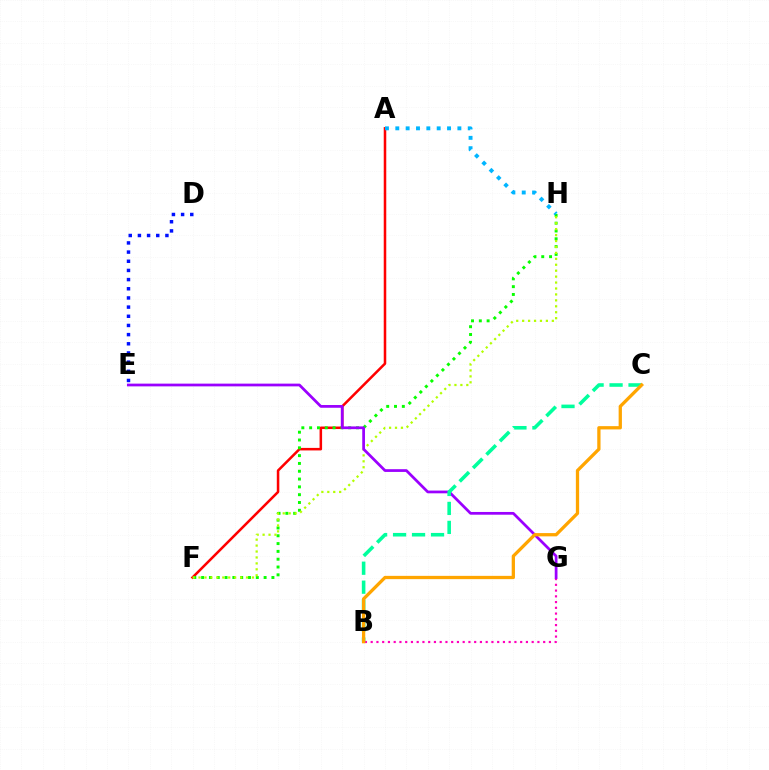{('D', 'E'): [{'color': '#0010ff', 'line_style': 'dotted', 'thickness': 2.49}], ('A', 'F'): [{'color': '#ff0000', 'line_style': 'solid', 'thickness': 1.82}], ('F', 'H'): [{'color': '#08ff00', 'line_style': 'dotted', 'thickness': 2.12}, {'color': '#b3ff00', 'line_style': 'dotted', 'thickness': 1.61}], ('A', 'H'): [{'color': '#00b5ff', 'line_style': 'dotted', 'thickness': 2.81}], ('B', 'G'): [{'color': '#ff00bd', 'line_style': 'dotted', 'thickness': 1.56}], ('E', 'G'): [{'color': '#9b00ff', 'line_style': 'solid', 'thickness': 1.98}], ('B', 'C'): [{'color': '#00ff9d', 'line_style': 'dashed', 'thickness': 2.58}, {'color': '#ffa500', 'line_style': 'solid', 'thickness': 2.36}]}